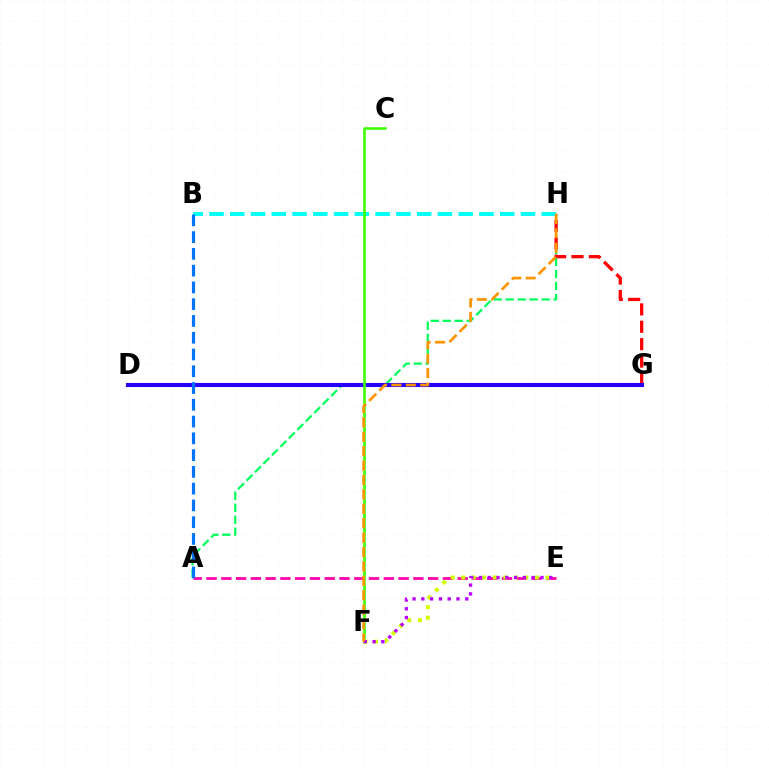{('A', 'H'): [{'color': '#00ff5c', 'line_style': 'dashed', 'thickness': 1.63}], ('G', 'H'): [{'color': '#ff0000', 'line_style': 'dashed', 'thickness': 2.36}], ('D', 'G'): [{'color': '#2500ff', 'line_style': 'solid', 'thickness': 2.93}], ('B', 'H'): [{'color': '#00fff6', 'line_style': 'dashed', 'thickness': 2.82}], ('A', 'E'): [{'color': '#ff00ac', 'line_style': 'dashed', 'thickness': 2.01}], ('A', 'B'): [{'color': '#0074ff', 'line_style': 'dashed', 'thickness': 2.28}], ('C', 'F'): [{'color': '#3dff00', 'line_style': 'solid', 'thickness': 1.84}], ('E', 'F'): [{'color': '#d1ff00', 'line_style': 'dotted', 'thickness': 2.86}, {'color': '#b900ff', 'line_style': 'dotted', 'thickness': 2.39}], ('F', 'H'): [{'color': '#ff9400', 'line_style': 'dashed', 'thickness': 1.96}]}